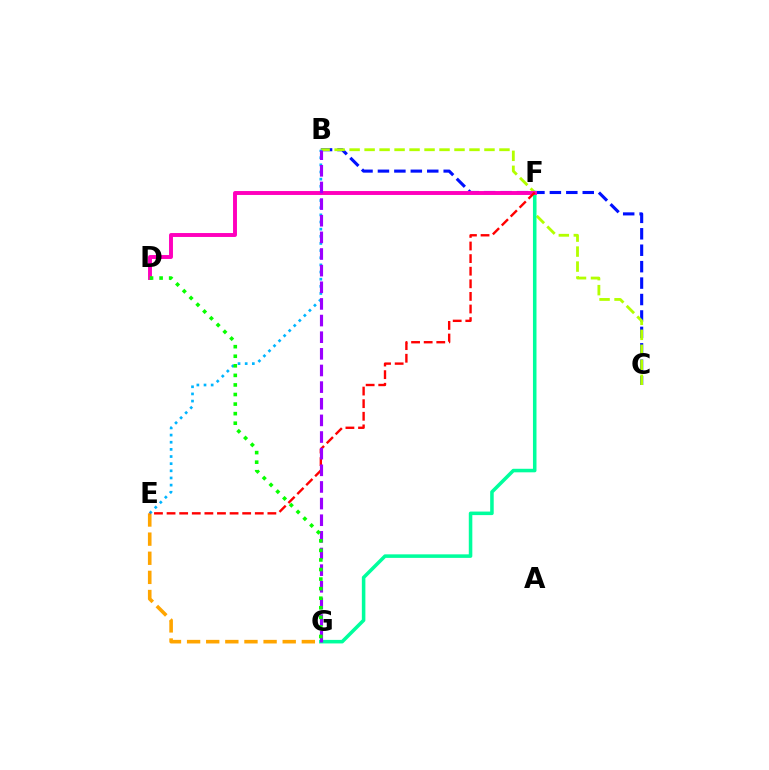{('B', 'C'): [{'color': '#0010ff', 'line_style': 'dashed', 'thickness': 2.23}, {'color': '#b3ff00', 'line_style': 'dashed', 'thickness': 2.04}], ('E', 'G'): [{'color': '#ffa500', 'line_style': 'dashed', 'thickness': 2.6}], ('B', 'E'): [{'color': '#00b5ff', 'line_style': 'dotted', 'thickness': 1.94}], ('F', 'G'): [{'color': '#00ff9d', 'line_style': 'solid', 'thickness': 2.55}], ('D', 'F'): [{'color': '#ff00bd', 'line_style': 'solid', 'thickness': 2.82}], ('E', 'F'): [{'color': '#ff0000', 'line_style': 'dashed', 'thickness': 1.71}], ('B', 'G'): [{'color': '#9b00ff', 'line_style': 'dashed', 'thickness': 2.26}], ('D', 'G'): [{'color': '#08ff00', 'line_style': 'dotted', 'thickness': 2.6}]}